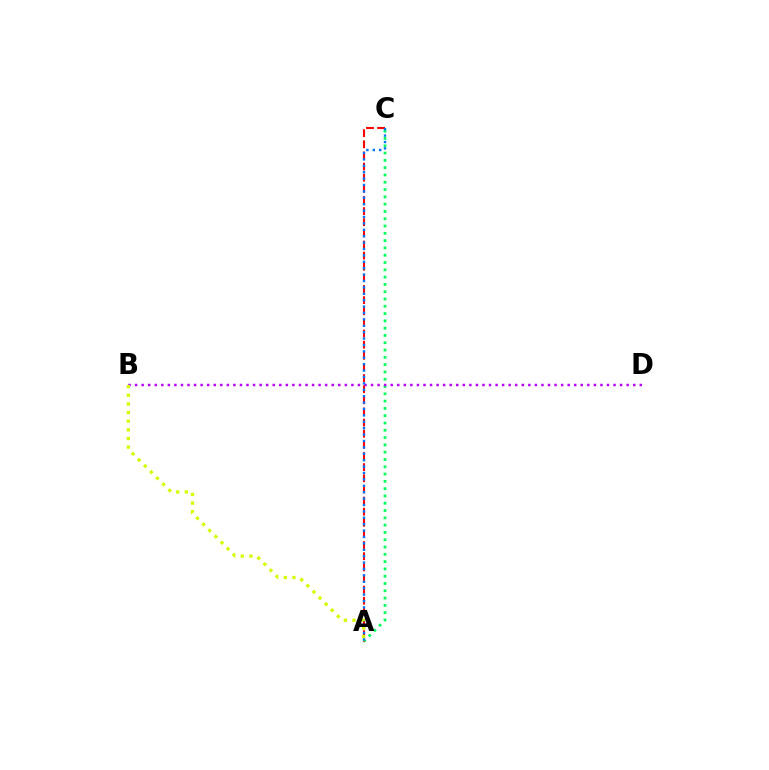{('A', 'C'): [{'color': '#00ff5c', 'line_style': 'dotted', 'thickness': 1.98}, {'color': '#ff0000', 'line_style': 'dashed', 'thickness': 1.51}, {'color': '#0074ff', 'line_style': 'dotted', 'thickness': 1.74}], ('B', 'D'): [{'color': '#b900ff', 'line_style': 'dotted', 'thickness': 1.78}], ('A', 'B'): [{'color': '#d1ff00', 'line_style': 'dotted', 'thickness': 2.35}]}